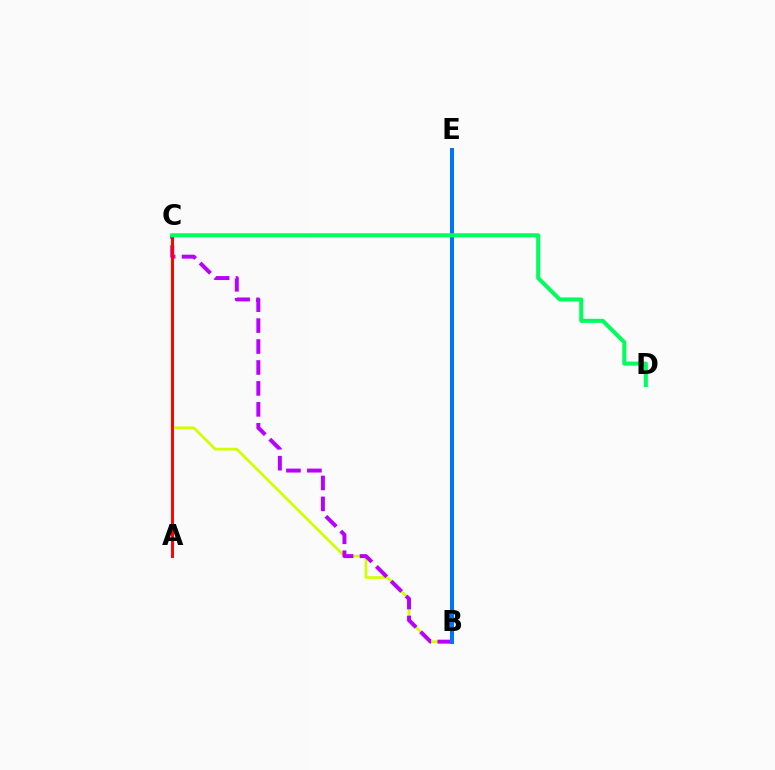{('B', 'C'): [{'color': '#d1ff00', 'line_style': 'solid', 'thickness': 1.95}, {'color': '#b900ff', 'line_style': 'dashed', 'thickness': 2.84}], ('A', 'C'): [{'color': '#ff0000', 'line_style': 'solid', 'thickness': 2.1}], ('B', 'E'): [{'color': '#0074ff', 'line_style': 'solid', 'thickness': 2.9}], ('C', 'D'): [{'color': '#00ff5c', 'line_style': 'solid', 'thickness': 2.91}]}